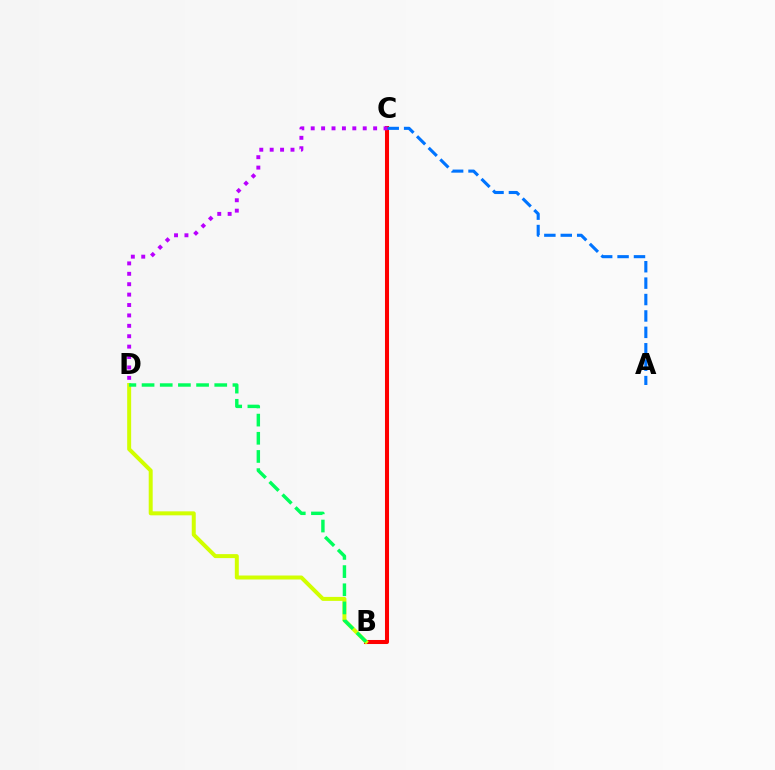{('B', 'C'): [{'color': '#ff0000', 'line_style': 'solid', 'thickness': 2.92}], ('C', 'D'): [{'color': '#b900ff', 'line_style': 'dotted', 'thickness': 2.83}], ('B', 'D'): [{'color': '#d1ff00', 'line_style': 'solid', 'thickness': 2.86}, {'color': '#00ff5c', 'line_style': 'dashed', 'thickness': 2.47}], ('A', 'C'): [{'color': '#0074ff', 'line_style': 'dashed', 'thickness': 2.23}]}